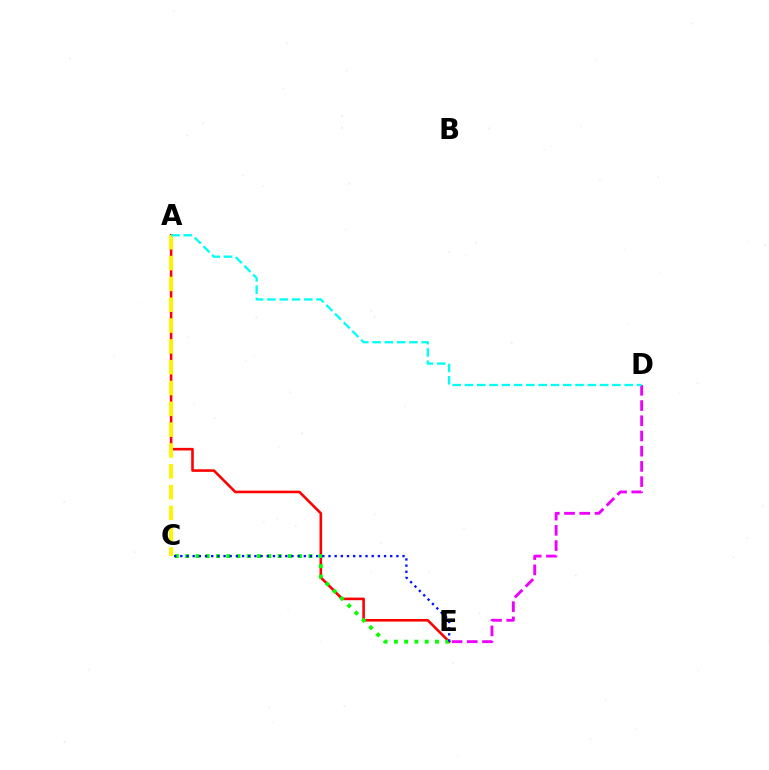{('D', 'E'): [{'color': '#ee00ff', 'line_style': 'dashed', 'thickness': 2.07}], ('A', 'E'): [{'color': '#ff0000', 'line_style': 'solid', 'thickness': 1.87}], ('C', 'E'): [{'color': '#08ff00', 'line_style': 'dotted', 'thickness': 2.79}, {'color': '#0010ff', 'line_style': 'dotted', 'thickness': 1.68}], ('A', 'C'): [{'color': '#fcf500', 'line_style': 'dashed', 'thickness': 2.83}], ('A', 'D'): [{'color': '#00fff6', 'line_style': 'dashed', 'thickness': 1.67}]}